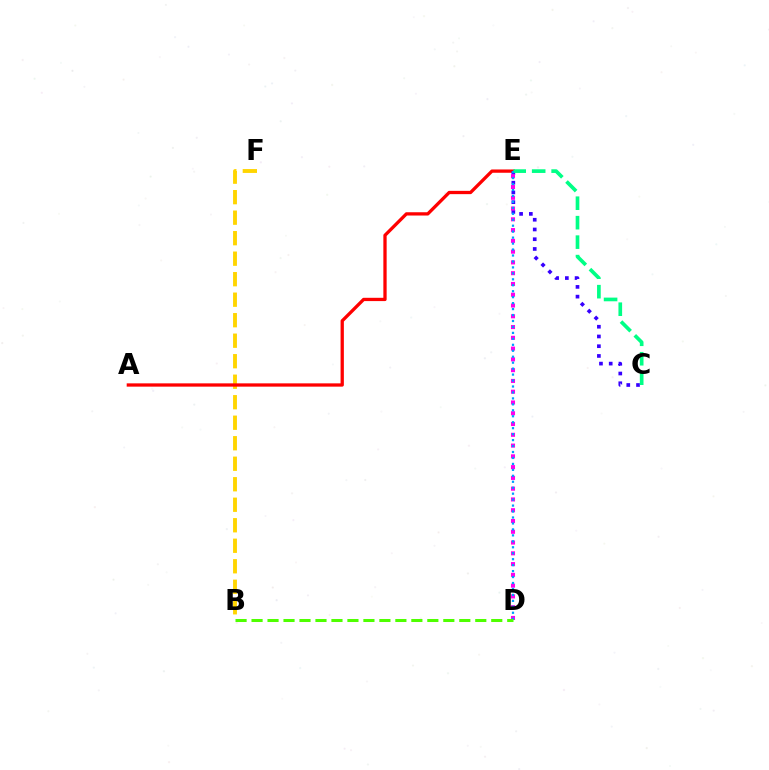{('B', 'F'): [{'color': '#ffd500', 'line_style': 'dashed', 'thickness': 2.79}], ('A', 'E'): [{'color': '#ff0000', 'line_style': 'solid', 'thickness': 2.37}], ('C', 'E'): [{'color': '#3700ff', 'line_style': 'dotted', 'thickness': 2.65}, {'color': '#00ff86', 'line_style': 'dashed', 'thickness': 2.64}], ('D', 'E'): [{'color': '#ff00ed', 'line_style': 'dotted', 'thickness': 2.93}, {'color': '#009eff', 'line_style': 'dotted', 'thickness': 1.62}], ('B', 'D'): [{'color': '#4fff00', 'line_style': 'dashed', 'thickness': 2.17}]}